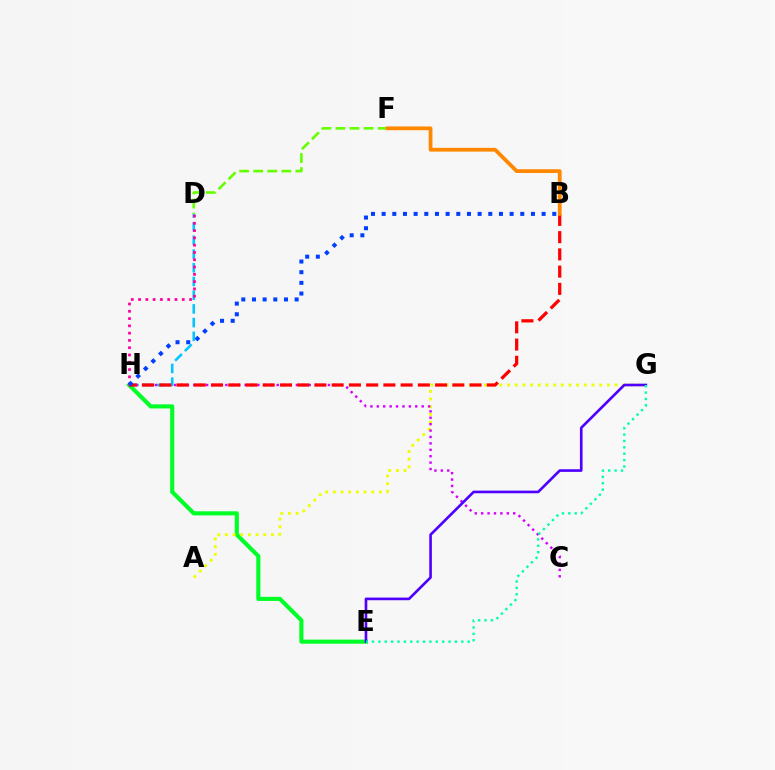{('D', 'F'): [{'color': '#66ff00', 'line_style': 'dashed', 'thickness': 1.91}], ('D', 'H'): [{'color': '#00c7ff', 'line_style': 'dashed', 'thickness': 1.86}, {'color': '#ff00a0', 'line_style': 'dotted', 'thickness': 1.98}], ('E', 'H'): [{'color': '#00ff27', 'line_style': 'solid', 'thickness': 2.96}], ('A', 'G'): [{'color': '#eeff00', 'line_style': 'dotted', 'thickness': 2.09}], ('C', 'H'): [{'color': '#d600ff', 'line_style': 'dotted', 'thickness': 1.74}], ('B', 'H'): [{'color': '#ff0000', 'line_style': 'dashed', 'thickness': 2.34}, {'color': '#003fff', 'line_style': 'dotted', 'thickness': 2.9}], ('B', 'F'): [{'color': '#ff8800', 'line_style': 'solid', 'thickness': 2.72}], ('E', 'G'): [{'color': '#4f00ff', 'line_style': 'solid', 'thickness': 1.9}, {'color': '#00ffaf', 'line_style': 'dotted', 'thickness': 1.73}]}